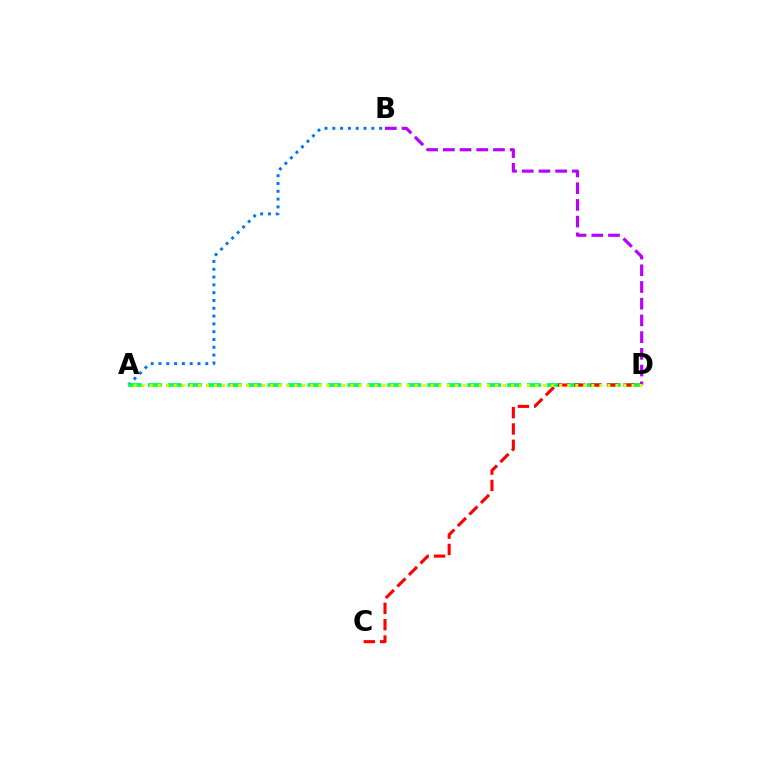{('A', 'B'): [{'color': '#0074ff', 'line_style': 'dotted', 'thickness': 2.12}], ('A', 'D'): [{'color': '#00ff5c', 'line_style': 'dashed', 'thickness': 2.71}, {'color': '#d1ff00', 'line_style': 'dotted', 'thickness': 2.18}], ('B', 'D'): [{'color': '#b900ff', 'line_style': 'dashed', 'thickness': 2.27}], ('C', 'D'): [{'color': '#ff0000', 'line_style': 'dashed', 'thickness': 2.22}]}